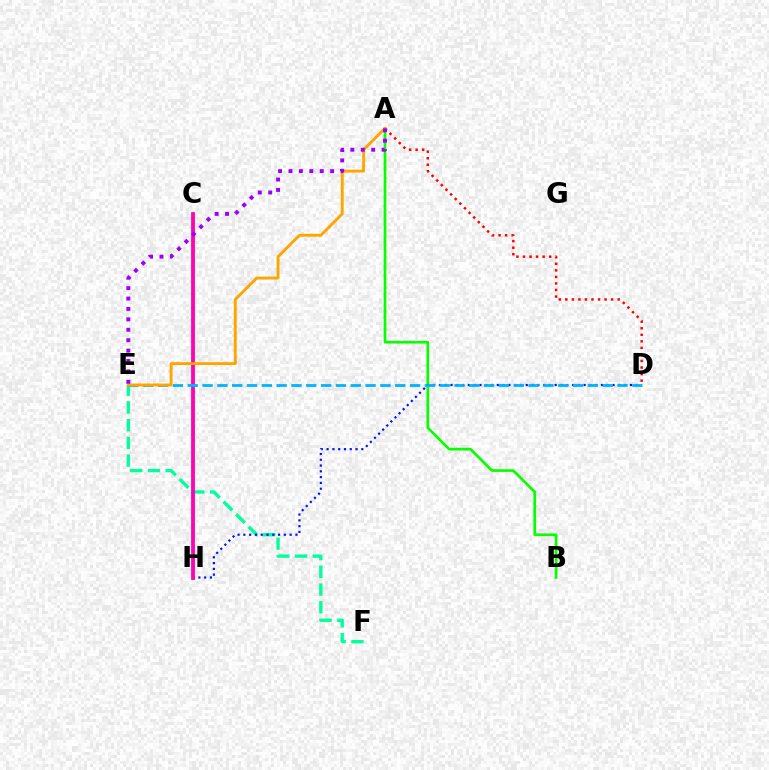{('A', 'B'): [{'color': '#08ff00', 'line_style': 'solid', 'thickness': 1.94}], ('A', 'D'): [{'color': '#ff0000', 'line_style': 'dotted', 'thickness': 1.78}], ('C', 'H'): [{'color': '#b3ff00', 'line_style': 'solid', 'thickness': 2.34}, {'color': '#ff00bd', 'line_style': 'solid', 'thickness': 2.72}], ('E', 'F'): [{'color': '#00ff9d', 'line_style': 'dashed', 'thickness': 2.41}], ('D', 'H'): [{'color': '#0010ff', 'line_style': 'dotted', 'thickness': 1.57}], ('D', 'E'): [{'color': '#00b5ff', 'line_style': 'dashed', 'thickness': 2.01}], ('A', 'E'): [{'color': '#ffa500', 'line_style': 'solid', 'thickness': 2.08}, {'color': '#9b00ff', 'line_style': 'dotted', 'thickness': 2.83}]}